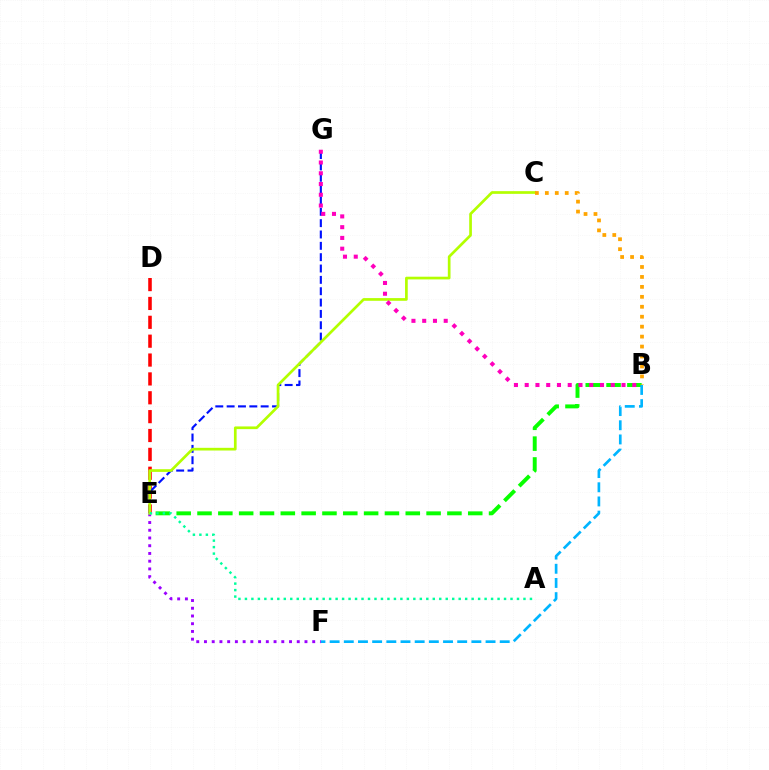{('E', 'F'): [{'color': '#9b00ff', 'line_style': 'dotted', 'thickness': 2.1}], ('D', 'E'): [{'color': '#ff0000', 'line_style': 'dashed', 'thickness': 2.56}], ('B', 'E'): [{'color': '#08ff00', 'line_style': 'dashed', 'thickness': 2.83}], ('E', 'G'): [{'color': '#0010ff', 'line_style': 'dashed', 'thickness': 1.54}], ('B', 'F'): [{'color': '#00b5ff', 'line_style': 'dashed', 'thickness': 1.93}], ('C', 'E'): [{'color': '#b3ff00', 'line_style': 'solid', 'thickness': 1.94}], ('B', 'C'): [{'color': '#ffa500', 'line_style': 'dotted', 'thickness': 2.7}], ('A', 'E'): [{'color': '#00ff9d', 'line_style': 'dotted', 'thickness': 1.76}], ('B', 'G'): [{'color': '#ff00bd', 'line_style': 'dotted', 'thickness': 2.92}]}